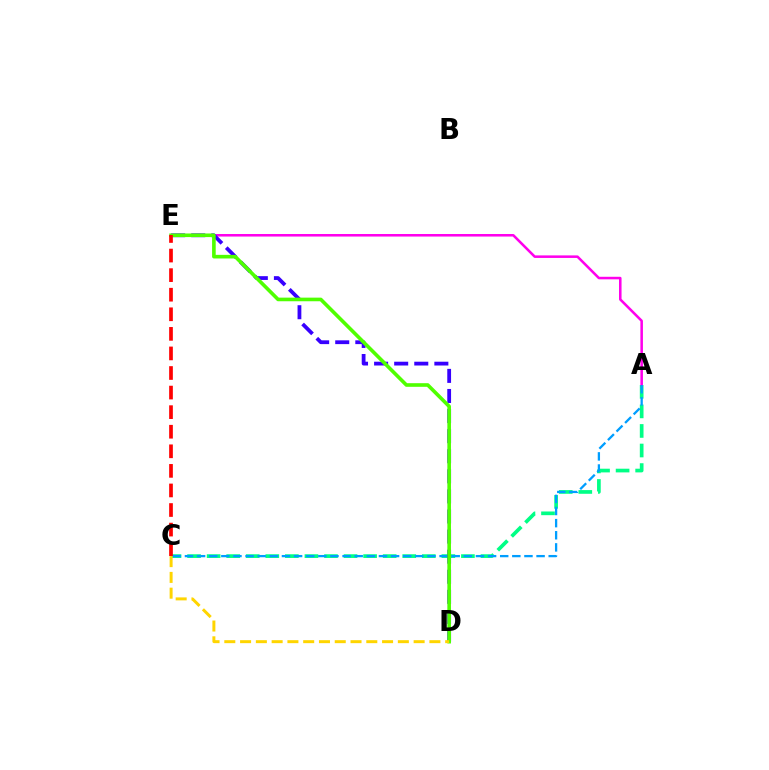{('A', 'C'): [{'color': '#00ff86', 'line_style': 'dashed', 'thickness': 2.66}, {'color': '#009eff', 'line_style': 'dashed', 'thickness': 1.65}], ('A', 'E'): [{'color': '#ff00ed', 'line_style': 'solid', 'thickness': 1.83}], ('D', 'E'): [{'color': '#3700ff', 'line_style': 'dashed', 'thickness': 2.73}, {'color': '#4fff00', 'line_style': 'solid', 'thickness': 2.61}], ('C', 'E'): [{'color': '#ff0000', 'line_style': 'dashed', 'thickness': 2.66}], ('C', 'D'): [{'color': '#ffd500', 'line_style': 'dashed', 'thickness': 2.14}]}